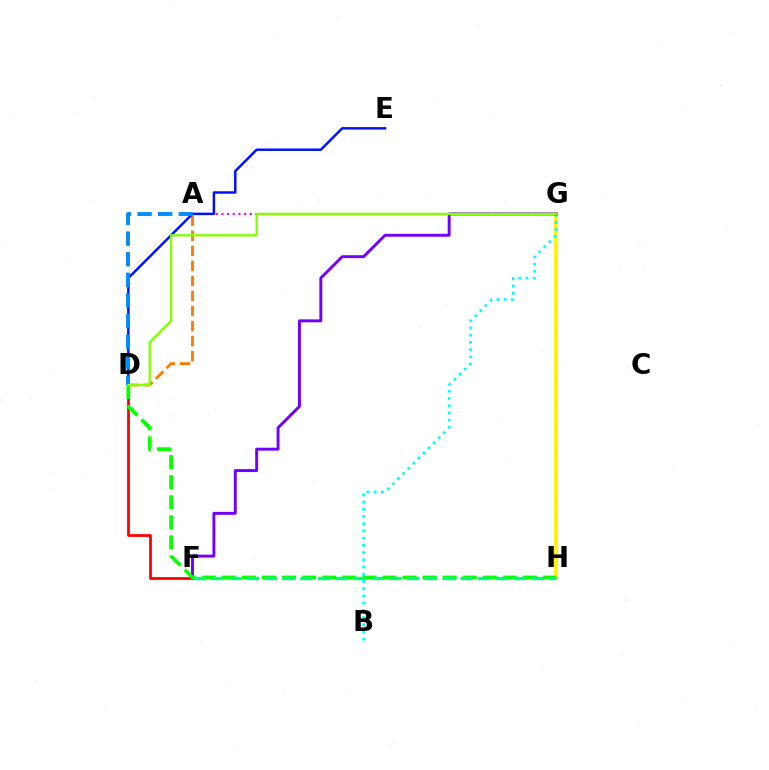{('A', 'G'): [{'color': '#ee00ff', 'line_style': 'dotted', 'thickness': 1.54}], ('G', 'H'): [{'color': '#ff0094', 'line_style': 'dashed', 'thickness': 1.64}, {'color': '#fcf500', 'line_style': 'solid', 'thickness': 2.67}], ('A', 'D'): [{'color': '#ff7c00', 'line_style': 'dashed', 'thickness': 2.04}, {'color': '#008cff', 'line_style': 'dashed', 'thickness': 2.8}], ('D', 'F'): [{'color': '#ff0000', 'line_style': 'solid', 'thickness': 1.99}], ('D', 'E'): [{'color': '#0010ff', 'line_style': 'solid', 'thickness': 1.77}], ('B', 'G'): [{'color': '#00fff6', 'line_style': 'dotted', 'thickness': 1.96}], ('F', 'G'): [{'color': '#7200ff', 'line_style': 'solid', 'thickness': 2.1}], ('D', 'H'): [{'color': '#08ff00', 'line_style': 'dashed', 'thickness': 2.73}], ('F', 'H'): [{'color': '#00ff74', 'line_style': 'dashed', 'thickness': 2.42}], ('D', 'G'): [{'color': '#84ff00', 'line_style': 'solid', 'thickness': 1.67}]}